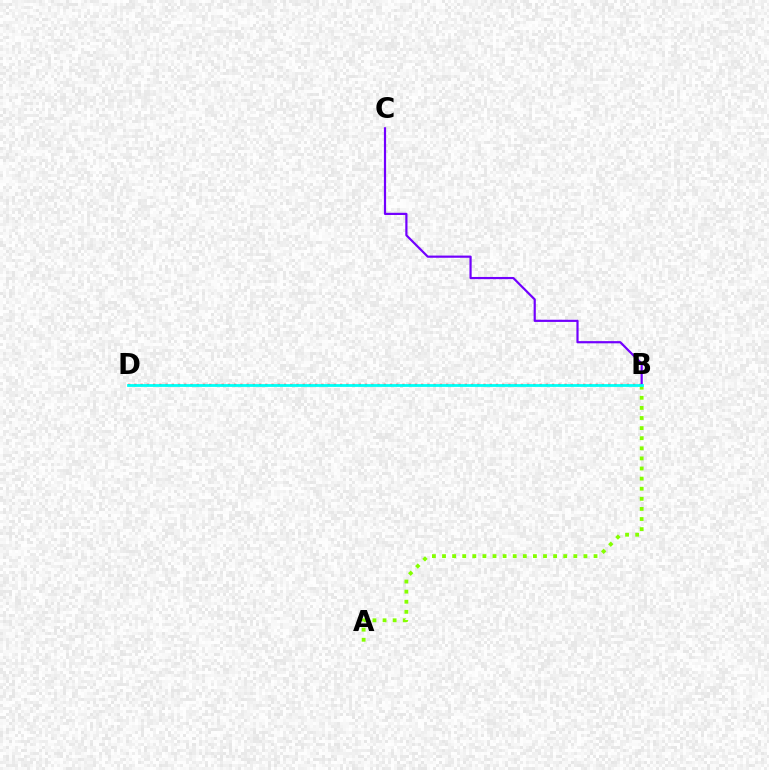{('A', 'B'): [{'color': '#84ff00', 'line_style': 'dotted', 'thickness': 2.74}], ('B', 'D'): [{'color': '#ff0000', 'line_style': 'dotted', 'thickness': 1.69}, {'color': '#00fff6', 'line_style': 'solid', 'thickness': 2.01}], ('B', 'C'): [{'color': '#7200ff', 'line_style': 'solid', 'thickness': 1.58}]}